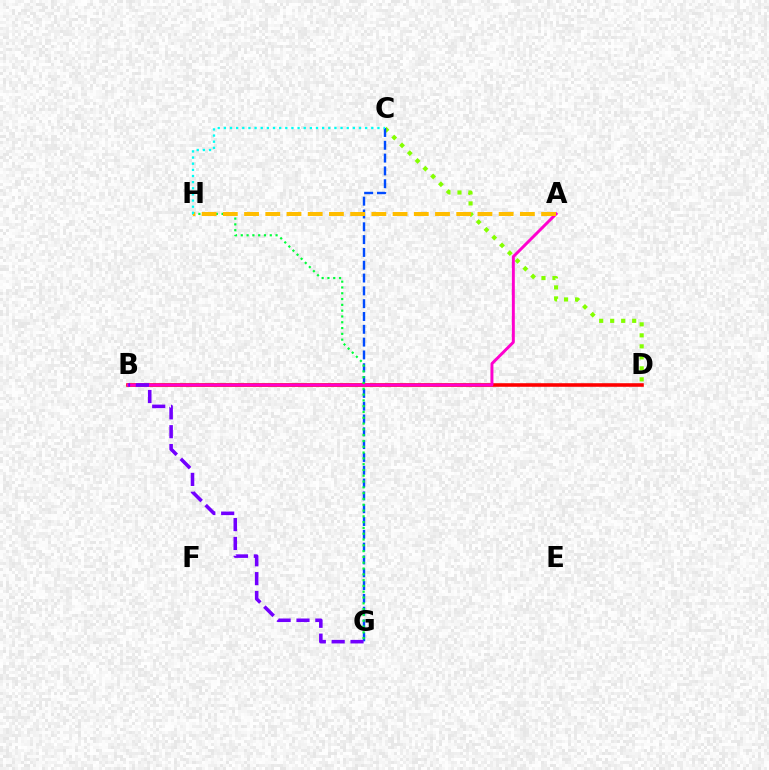{('C', 'D'): [{'color': '#84ff00', 'line_style': 'dotted', 'thickness': 2.99}], ('C', 'G'): [{'color': '#004bff', 'line_style': 'dashed', 'thickness': 1.74}], ('B', 'D'): [{'color': '#ff0000', 'line_style': 'solid', 'thickness': 2.58}], ('A', 'B'): [{'color': '#ff00cf', 'line_style': 'solid', 'thickness': 2.13}], ('G', 'H'): [{'color': '#00ff39', 'line_style': 'dotted', 'thickness': 1.58}], ('A', 'H'): [{'color': '#ffbd00', 'line_style': 'dashed', 'thickness': 2.88}], ('B', 'G'): [{'color': '#7200ff', 'line_style': 'dashed', 'thickness': 2.56}], ('C', 'H'): [{'color': '#00fff6', 'line_style': 'dotted', 'thickness': 1.67}]}